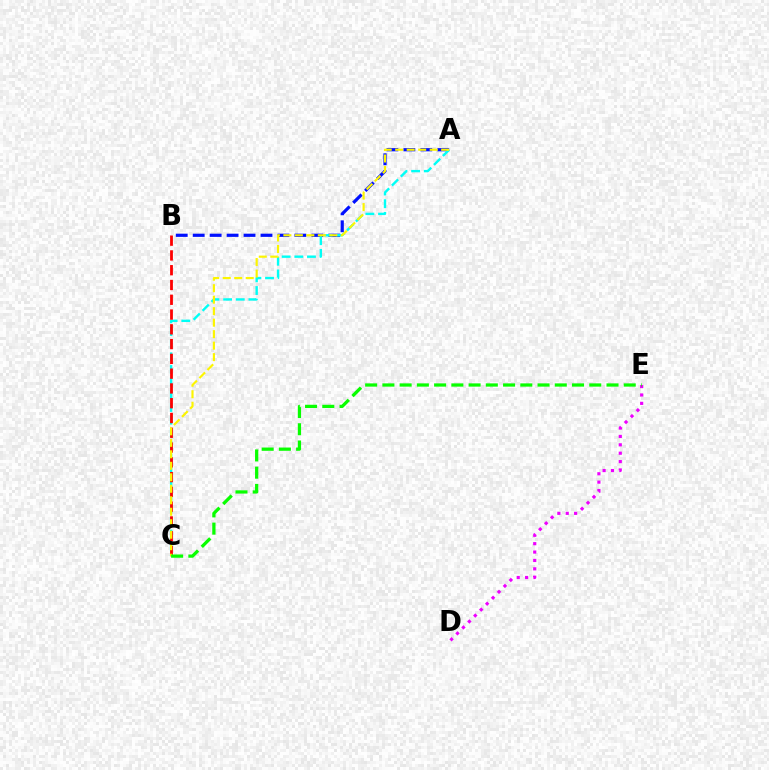{('D', 'E'): [{'color': '#ee00ff', 'line_style': 'dotted', 'thickness': 2.28}], ('A', 'B'): [{'color': '#0010ff', 'line_style': 'dashed', 'thickness': 2.3}], ('A', 'C'): [{'color': '#00fff6', 'line_style': 'dashed', 'thickness': 1.72}, {'color': '#fcf500', 'line_style': 'dashed', 'thickness': 1.56}], ('B', 'C'): [{'color': '#ff0000', 'line_style': 'dashed', 'thickness': 2.01}], ('C', 'E'): [{'color': '#08ff00', 'line_style': 'dashed', 'thickness': 2.34}]}